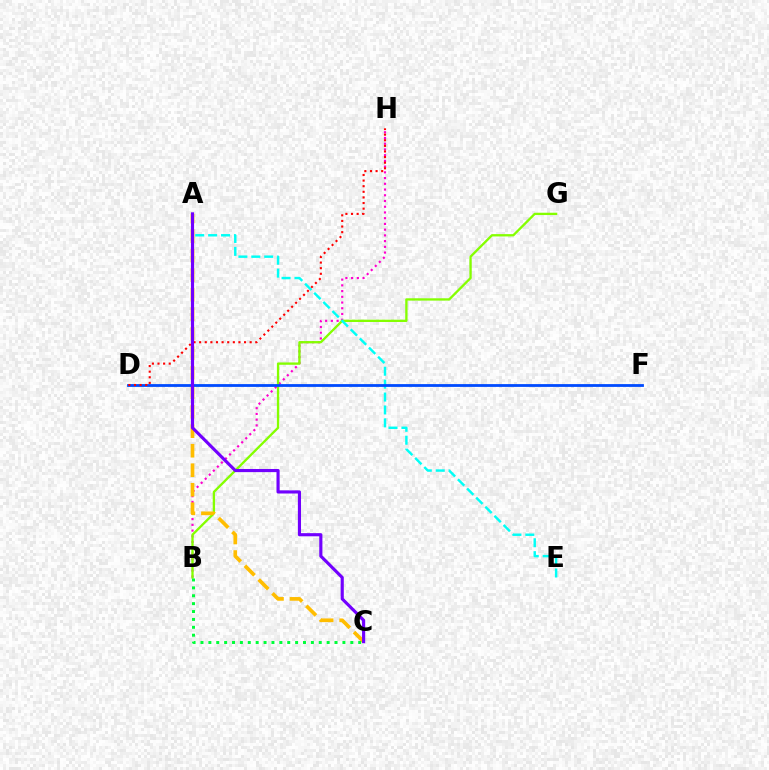{('B', 'H'): [{'color': '#ff00cf', 'line_style': 'dotted', 'thickness': 1.56}], ('B', 'G'): [{'color': '#84ff00', 'line_style': 'solid', 'thickness': 1.67}], ('A', 'C'): [{'color': '#ffbd00', 'line_style': 'dashed', 'thickness': 2.65}, {'color': '#7200ff', 'line_style': 'solid', 'thickness': 2.26}], ('A', 'E'): [{'color': '#00fff6', 'line_style': 'dashed', 'thickness': 1.75}], ('D', 'F'): [{'color': '#004bff', 'line_style': 'solid', 'thickness': 2.01}], ('D', 'H'): [{'color': '#ff0000', 'line_style': 'dotted', 'thickness': 1.52}], ('B', 'C'): [{'color': '#00ff39', 'line_style': 'dotted', 'thickness': 2.14}]}